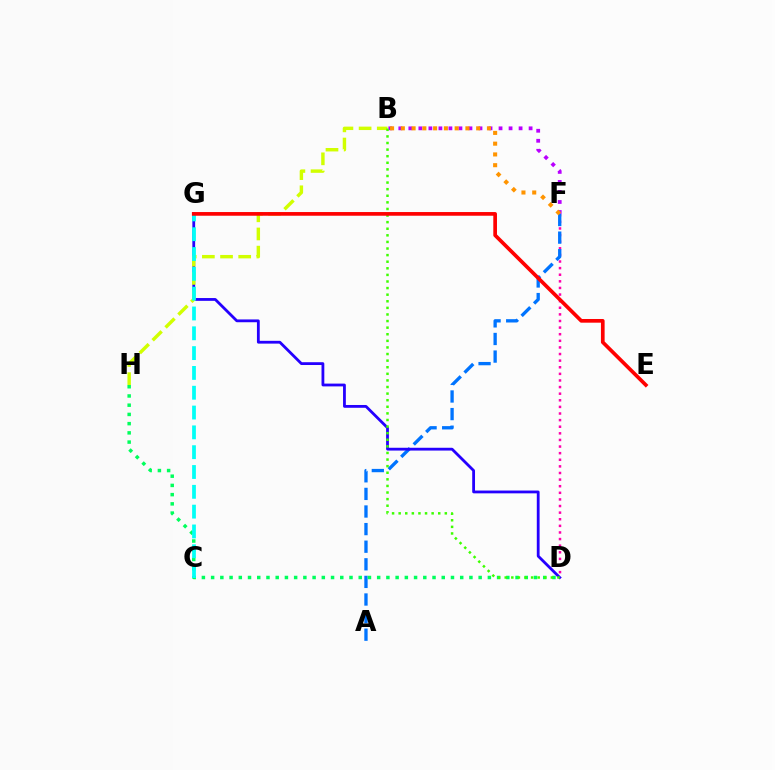{('B', 'F'): [{'color': '#b900ff', 'line_style': 'dotted', 'thickness': 2.72}, {'color': '#ff9400', 'line_style': 'dotted', 'thickness': 2.92}], ('D', 'F'): [{'color': '#ff00ac', 'line_style': 'dotted', 'thickness': 1.8}], ('A', 'F'): [{'color': '#0074ff', 'line_style': 'dashed', 'thickness': 2.39}], ('D', 'G'): [{'color': '#2500ff', 'line_style': 'solid', 'thickness': 2.02}], ('D', 'H'): [{'color': '#00ff5c', 'line_style': 'dotted', 'thickness': 2.51}], ('B', 'H'): [{'color': '#d1ff00', 'line_style': 'dashed', 'thickness': 2.47}], ('B', 'D'): [{'color': '#3dff00', 'line_style': 'dotted', 'thickness': 1.79}], ('C', 'G'): [{'color': '#00fff6', 'line_style': 'dashed', 'thickness': 2.69}], ('E', 'G'): [{'color': '#ff0000', 'line_style': 'solid', 'thickness': 2.65}]}